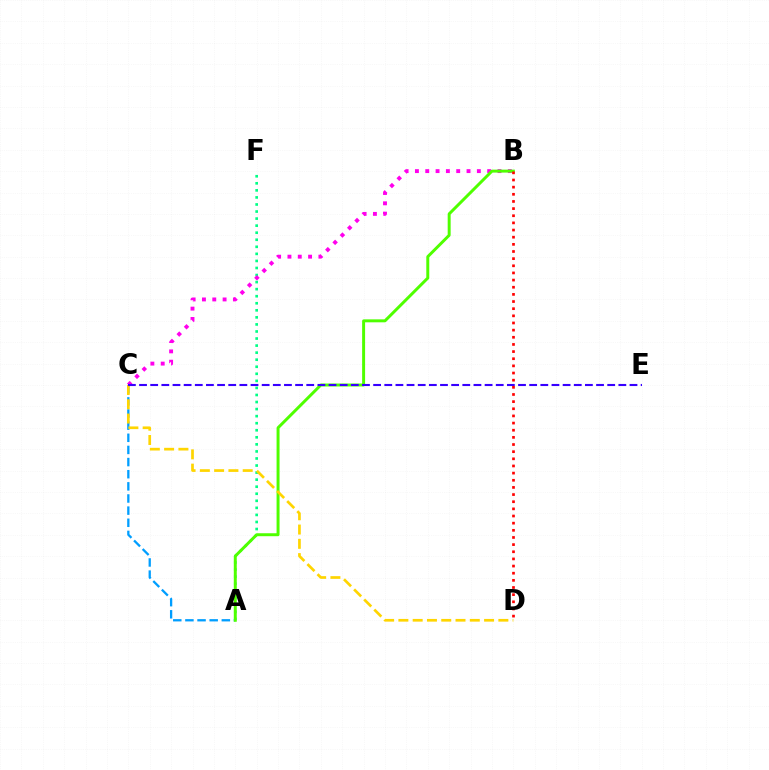{('A', 'C'): [{'color': '#009eff', 'line_style': 'dashed', 'thickness': 1.65}], ('A', 'F'): [{'color': '#00ff86', 'line_style': 'dotted', 'thickness': 1.92}], ('B', 'C'): [{'color': '#ff00ed', 'line_style': 'dotted', 'thickness': 2.8}], ('A', 'B'): [{'color': '#4fff00', 'line_style': 'solid', 'thickness': 2.13}], ('C', 'D'): [{'color': '#ffd500', 'line_style': 'dashed', 'thickness': 1.94}], ('C', 'E'): [{'color': '#3700ff', 'line_style': 'dashed', 'thickness': 1.51}], ('B', 'D'): [{'color': '#ff0000', 'line_style': 'dotted', 'thickness': 1.94}]}